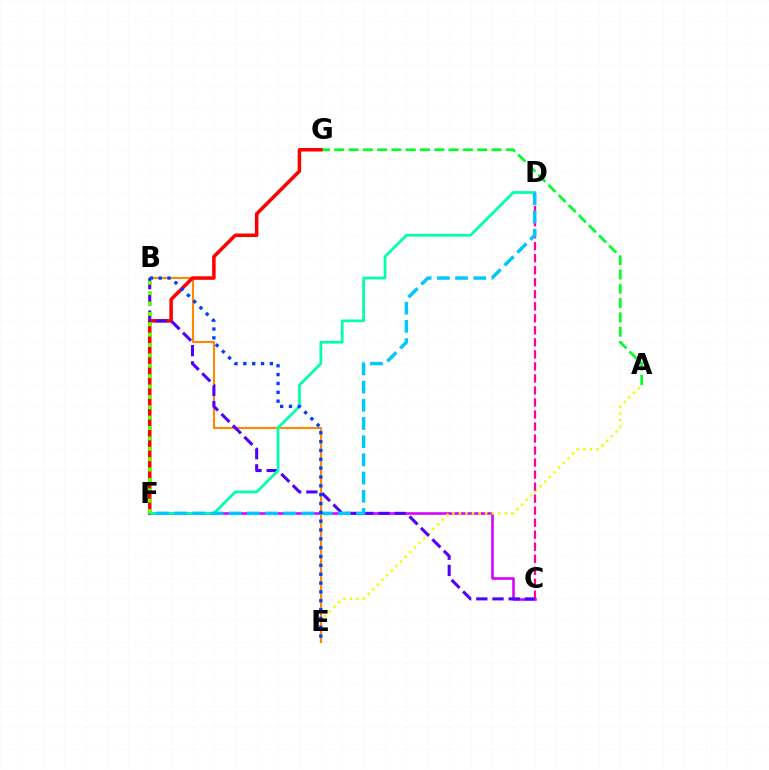{('C', 'F'): [{'color': '#d600ff', 'line_style': 'solid', 'thickness': 1.85}], ('A', 'G'): [{'color': '#00ff27', 'line_style': 'dashed', 'thickness': 1.94}], ('A', 'E'): [{'color': '#eeff00', 'line_style': 'dotted', 'thickness': 1.78}], ('B', 'E'): [{'color': '#ff8800', 'line_style': 'solid', 'thickness': 1.53}, {'color': '#003fff', 'line_style': 'dotted', 'thickness': 2.4}], ('F', 'G'): [{'color': '#ff0000', 'line_style': 'solid', 'thickness': 2.54}], ('C', 'D'): [{'color': '#ff00a0', 'line_style': 'dashed', 'thickness': 1.63}], ('B', 'C'): [{'color': '#4f00ff', 'line_style': 'dashed', 'thickness': 2.2}], ('D', 'F'): [{'color': '#00ffaf', 'line_style': 'solid', 'thickness': 1.98}, {'color': '#00c7ff', 'line_style': 'dashed', 'thickness': 2.47}], ('B', 'F'): [{'color': '#66ff00', 'line_style': 'dotted', 'thickness': 2.82}]}